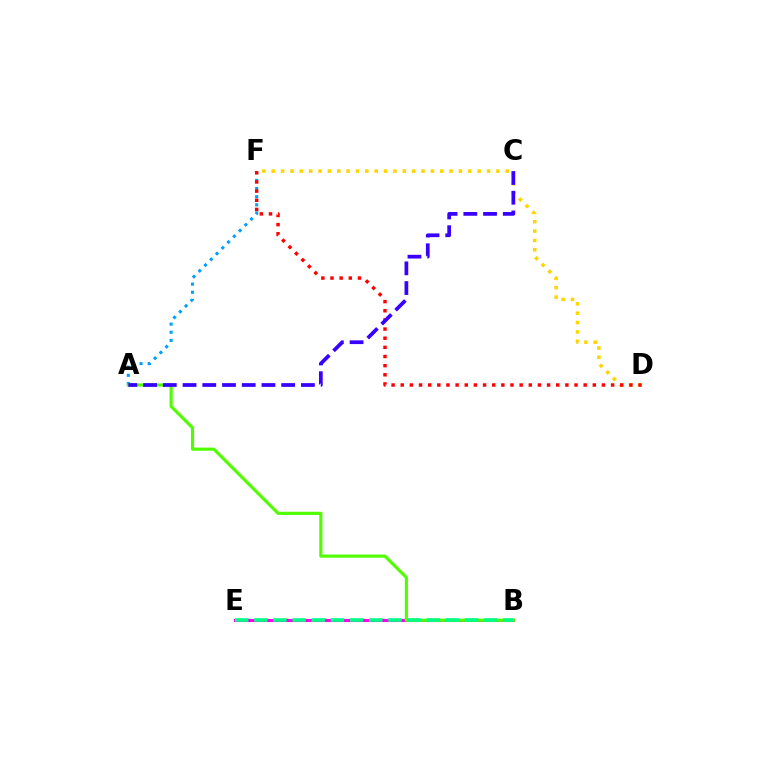{('A', 'F'): [{'color': '#009eff', 'line_style': 'dotted', 'thickness': 2.21}], ('B', 'E'): [{'color': '#ff00ed', 'line_style': 'solid', 'thickness': 2.21}, {'color': '#00ff86', 'line_style': 'dashed', 'thickness': 2.6}], ('D', 'F'): [{'color': '#ffd500', 'line_style': 'dotted', 'thickness': 2.54}, {'color': '#ff0000', 'line_style': 'dotted', 'thickness': 2.49}], ('A', 'B'): [{'color': '#4fff00', 'line_style': 'solid', 'thickness': 2.26}], ('A', 'C'): [{'color': '#3700ff', 'line_style': 'dashed', 'thickness': 2.68}]}